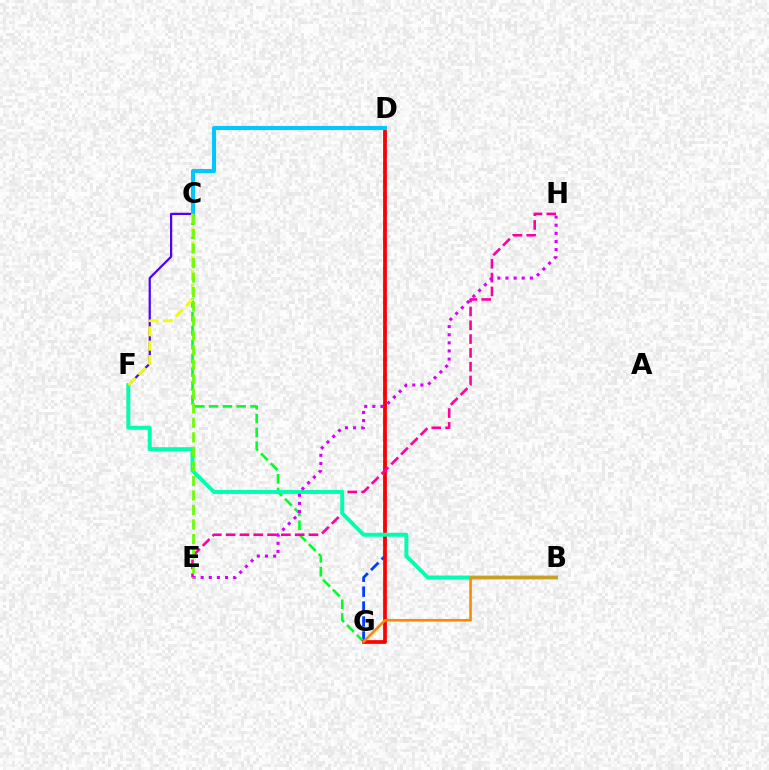{('D', 'G'): [{'color': '#003fff', 'line_style': 'dashed', 'thickness': 2.03}, {'color': '#ff0000', 'line_style': 'solid', 'thickness': 2.68}], ('C', 'G'): [{'color': '#00ff27', 'line_style': 'dashed', 'thickness': 1.88}], ('E', 'H'): [{'color': '#ff00a0', 'line_style': 'dashed', 'thickness': 1.88}, {'color': '#d600ff', 'line_style': 'dotted', 'thickness': 2.21}], ('C', 'F'): [{'color': '#4f00ff', 'line_style': 'solid', 'thickness': 1.59}, {'color': '#eeff00', 'line_style': 'dashed', 'thickness': 1.95}], ('C', 'D'): [{'color': '#00c7ff', 'line_style': 'solid', 'thickness': 2.94}], ('B', 'F'): [{'color': '#00ffaf', 'line_style': 'solid', 'thickness': 2.84}], ('B', 'G'): [{'color': '#ff8800', 'line_style': 'solid', 'thickness': 1.86}], ('C', 'E'): [{'color': '#66ff00', 'line_style': 'dashed', 'thickness': 1.97}]}